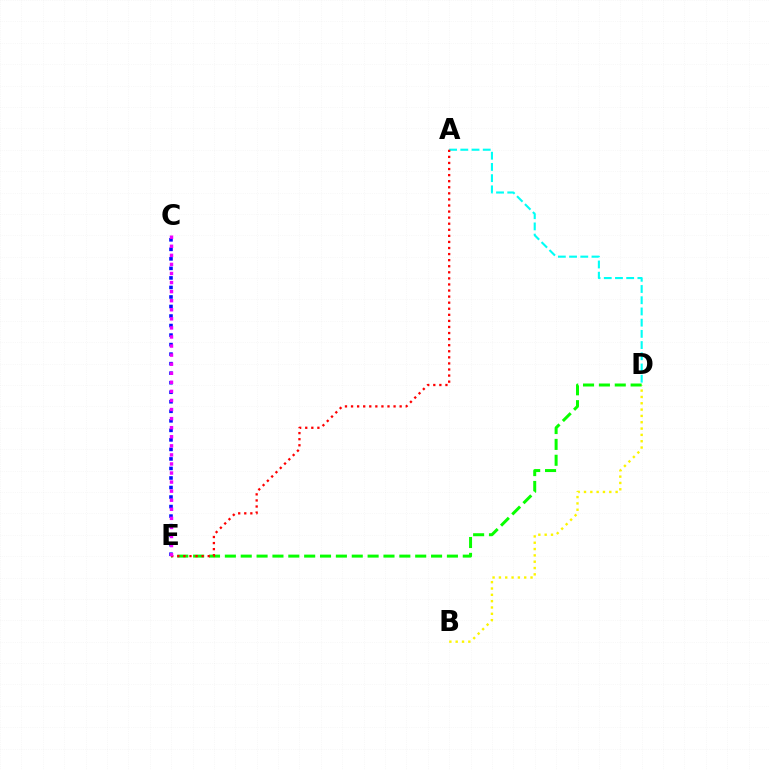{('C', 'E'): [{'color': '#0010ff', 'line_style': 'dotted', 'thickness': 2.59}, {'color': '#ee00ff', 'line_style': 'dotted', 'thickness': 2.46}], ('A', 'D'): [{'color': '#00fff6', 'line_style': 'dashed', 'thickness': 1.52}], ('B', 'D'): [{'color': '#fcf500', 'line_style': 'dotted', 'thickness': 1.72}], ('D', 'E'): [{'color': '#08ff00', 'line_style': 'dashed', 'thickness': 2.15}], ('A', 'E'): [{'color': '#ff0000', 'line_style': 'dotted', 'thickness': 1.65}]}